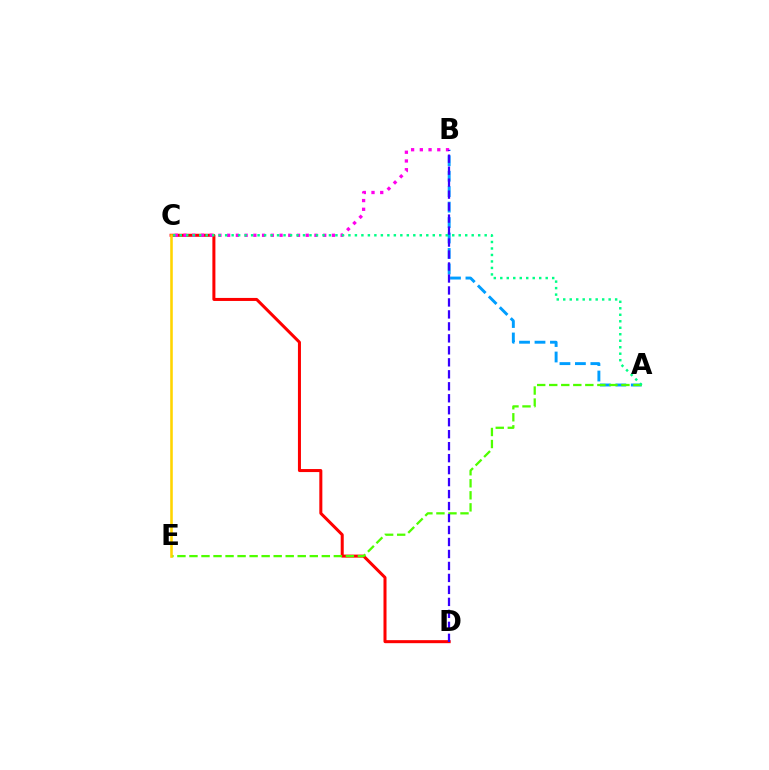{('A', 'B'): [{'color': '#009eff', 'line_style': 'dashed', 'thickness': 2.1}], ('C', 'D'): [{'color': '#ff0000', 'line_style': 'solid', 'thickness': 2.18}], ('B', 'C'): [{'color': '#ff00ed', 'line_style': 'dotted', 'thickness': 2.37}], ('A', 'E'): [{'color': '#4fff00', 'line_style': 'dashed', 'thickness': 1.63}], ('B', 'D'): [{'color': '#3700ff', 'line_style': 'dashed', 'thickness': 1.63}], ('A', 'C'): [{'color': '#00ff86', 'line_style': 'dotted', 'thickness': 1.76}], ('C', 'E'): [{'color': '#ffd500', 'line_style': 'solid', 'thickness': 1.85}]}